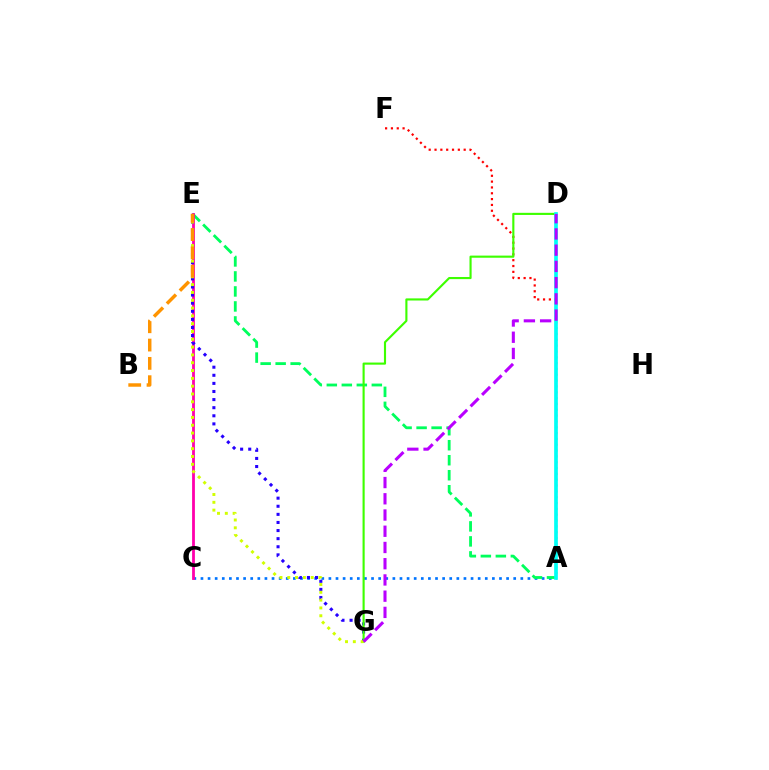{('A', 'C'): [{'color': '#0074ff', 'line_style': 'dotted', 'thickness': 1.93}], ('A', 'E'): [{'color': '#00ff5c', 'line_style': 'dashed', 'thickness': 2.04}], ('A', 'F'): [{'color': '#ff0000', 'line_style': 'dotted', 'thickness': 1.58}], ('C', 'E'): [{'color': '#ff00ac', 'line_style': 'solid', 'thickness': 2.01}], ('E', 'G'): [{'color': '#2500ff', 'line_style': 'dotted', 'thickness': 2.2}, {'color': '#d1ff00', 'line_style': 'dotted', 'thickness': 2.12}], ('D', 'G'): [{'color': '#3dff00', 'line_style': 'solid', 'thickness': 1.54}, {'color': '#b900ff', 'line_style': 'dashed', 'thickness': 2.2}], ('A', 'D'): [{'color': '#00fff6', 'line_style': 'solid', 'thickness': 2.66}], ('B', 'E'): [{'color': '#ff9400', 'line_style': 'dashed', 'thickness': 2.49}]}